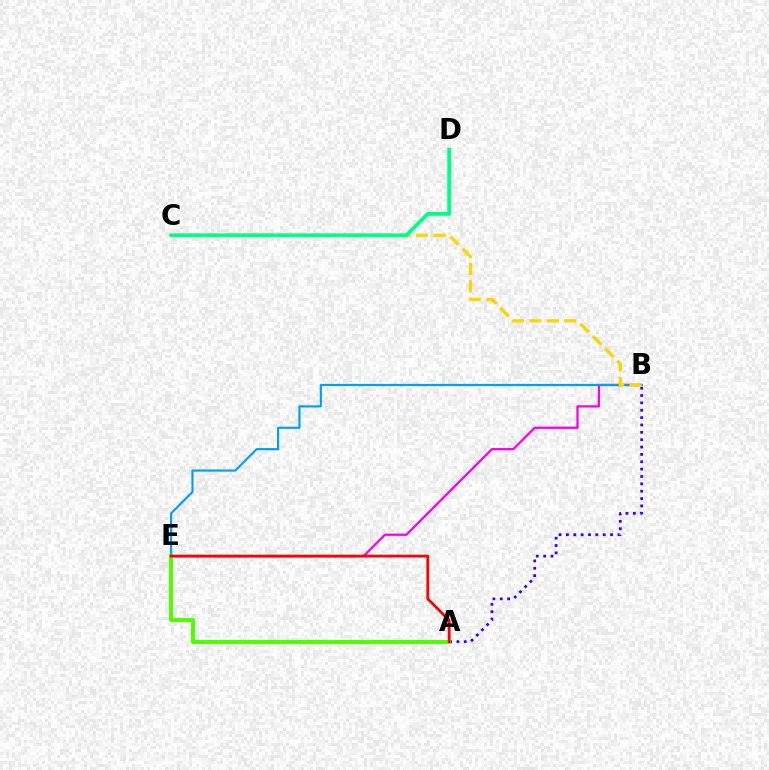{('B', 'E'): [{'color': '#ff00ed', 'line_style': 'solid', 'thickness': 1.65}, {'color': '#009eff', 'line_style': 'solid', 'thickness': 1.56}], ('A', 'B'): [{'color': '#3700ff', 'line_style': 'dotted', 'thickness': 2.0}], ('B', 'C'): [{'color': '#ffd500', 'line_style': 'dashed', 'thickness': 2.36}], ('C', 'D'): [{'color': '#00ff86', 'line_style': 'solid', 'thickness': 2.7}], ('A', 'E'): [{'color': '#4fff00', 'line_style': 'solid', 'thickness': 2.85}, {'color': '#ff0000', 'line_style': 'solid', 'thickness': 2.01}]}